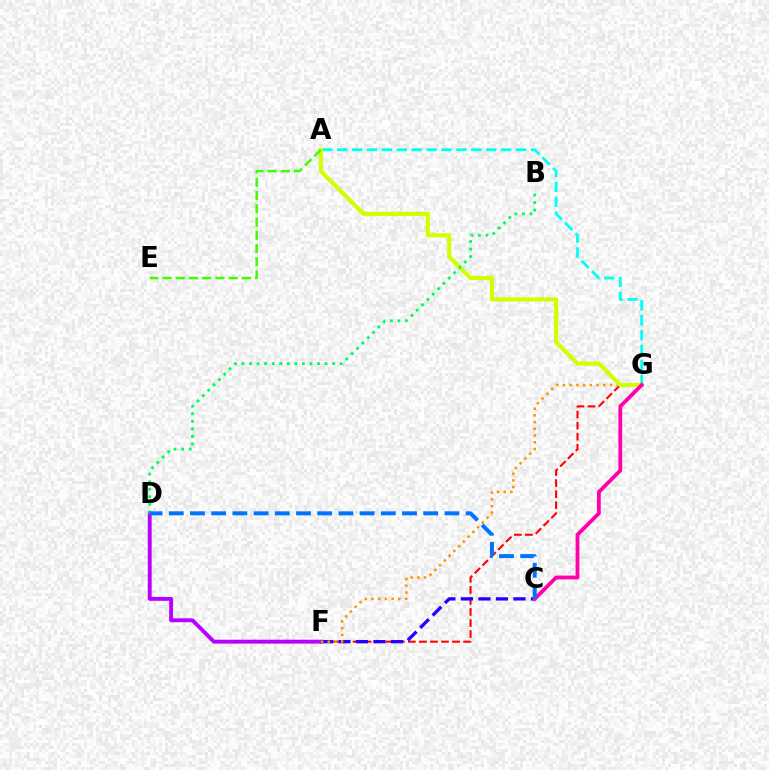{('A', 'G'): [{'color': '#00fff6', 'line_style': 'dashed', 'thickness': 2.03}, {'color': '#d1ff00', 'line_style': 'solid', 'thickness': 2.98}], ('D', 'F'): [{'color': '#b900ff', 'line_style': 'solid', 'thickness': 2.8}], ('F', 'G'): [{'color': '#ff0000', 'line_style': 'dashed', 'thickness': 1.5}, {'color': '#ff9400', 'line_style': 'dotted', 'thickness': 1.83}], ('C', 'F'): [{'color': '#2500ff', 'line_style': 'dashed', 'thickness': 2.38}], ('A', 'E'): [{'color': '#3dff00', 'line_style': 'dashed', 'thickness': 1.8}], ('C', 'G'): [{'color': '#ff00ac', 'line_style': 'solid', 'thickness': 2.72}], ('B', 'D'): [{'color': '#00ff5c', 'line_style': 'dotted', 'thickness': 2.05}], ('C', 'D'): [{'color': '#0074ff', 'line_style': 'dashed', 'thickness': 2.88}]}